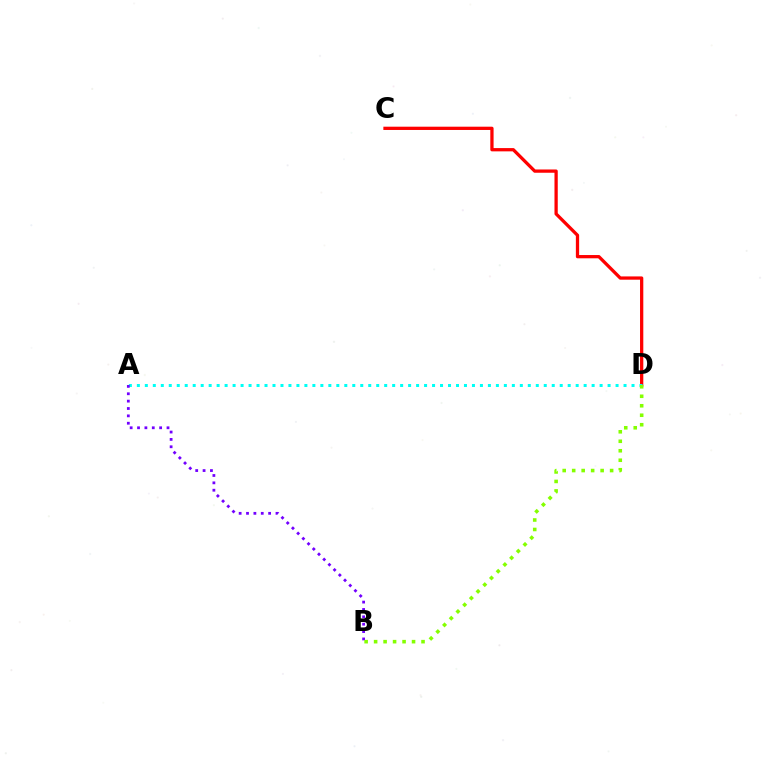{('C', 'D'): [{'color': '#ff0000', 'line_style': 'solid', 'thickness': 2.36}], ('A', 'D'): [{'color': '#00fff6', 'line_style': 'dotted', 'thickness': 2.17}], ('A', 'B'): [{'color': '#7200ff', 'line_style': 'dotted', 'thickness': 2.0}], ('B', 'D'): [{'color': '#84ff00', 'line_style': 'dotted', 'thickness': 2.58}]}